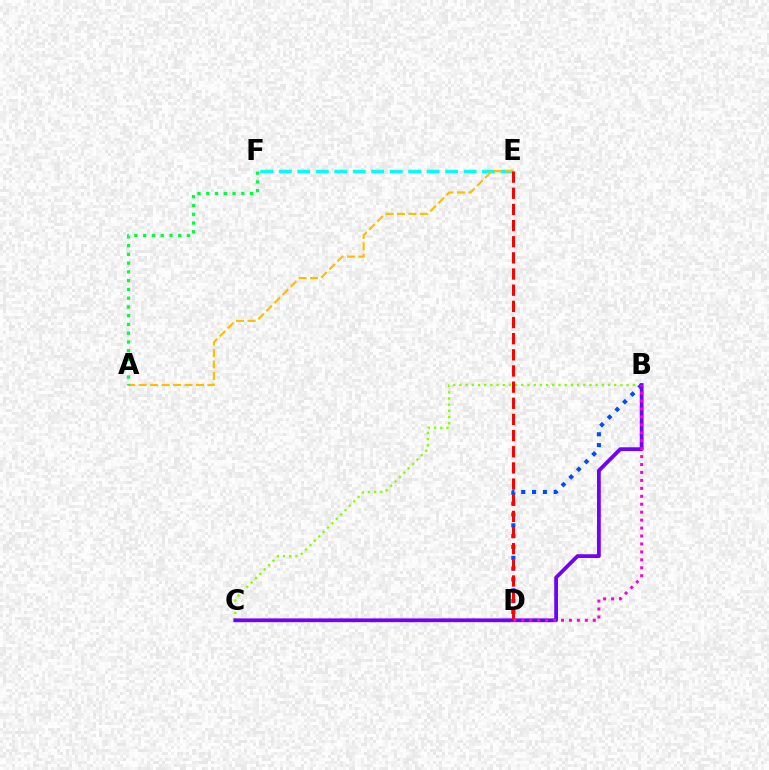{('B', 'C'): [{'color': '#84ff00', 'line_style': 'dotted', 'thickness': 1.68}, {'color': '#7200ff', 'line_style': 'solid', 'thickness': 2.71}], ('E', 'F'): [{'color': '#00fff6', 'line_style': 'dashed', 'thickness': 2.51}], ('B', 'D'): [{'color': '#004bff', 'line_style': 'dotted', 'thickness': 2.94}, {'color': '#ff00cf', 'line_style': 'dotted', 'thickness': 2.16}], ('A', 'E'): [{'color': '#ffbd00', 'line_style': 'dashed', 'thickness': 1.56}], ('D', 'E'): [{'color': '#ff0000', 'line_style': 'dashed', 'thickness': 2.19}], ('A', 'F'): [{'color': '#00ff39', 'line_style': 'dotted', 'thickness': 2.38}]}